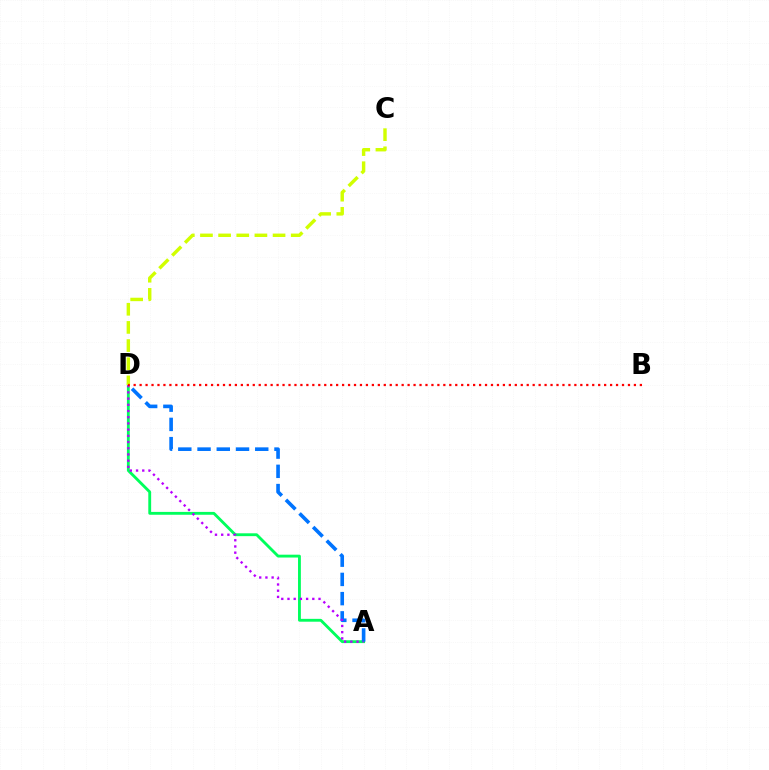{('A', 'D'): [{'color': '#00ff5c', 'line_style': 'solid', 'thickness': 2.05}, {'color': '#0074ff', 'line_style': 'dashed', 'thickness': 2.61}, {'color': '#b900ff', 'line_style': 'dotted', 'thickness': 1.69}], ('C', 'D'): [{'color': '#d1ff00', 'line_style': 'dashed', 'thickness': 2.47}], ('B', 'D'): [{'color': '#ff0000', 'line_style': 'dotted', 'thickness': 1.62}]}